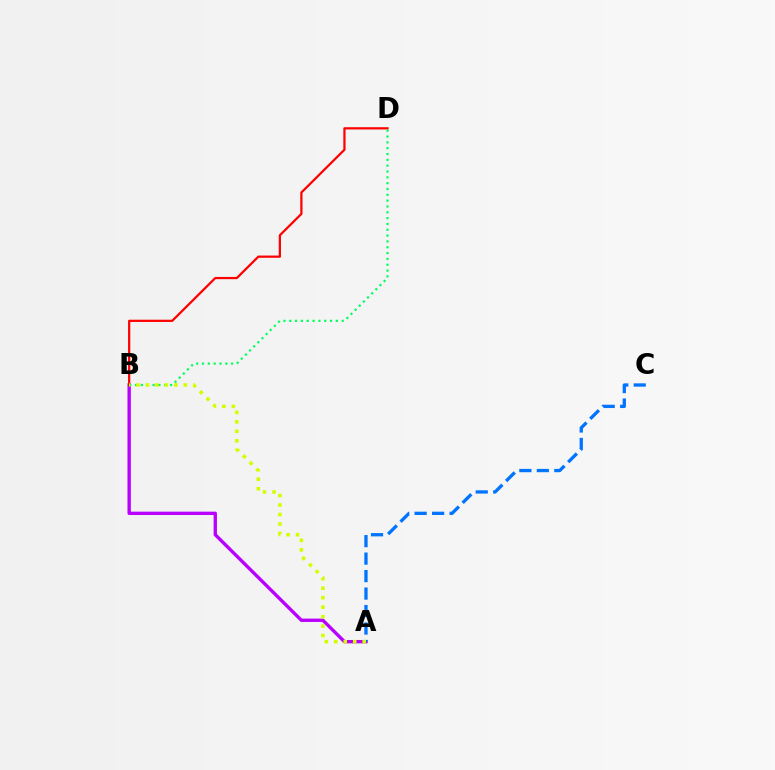{('A', 'B'): [{'color': '#b900ff', 'line_style': 'solid', 'thickness': 2.42}, {'color': '#d1ff00', 'line_style': 'dotted', 'thickness': 2.57}], ('B', 'D'): [{'color': '#ff0000', 'line_style': 'solid', 'thickness': 1.61}, {'color': '#00ff5c', 'line_style': 'dotted', 'thickness': 1.58}], ('A', 'C'): [{'color': '#0074ff', 'line_style': 'dashed', 'thickness': 2.37}]}